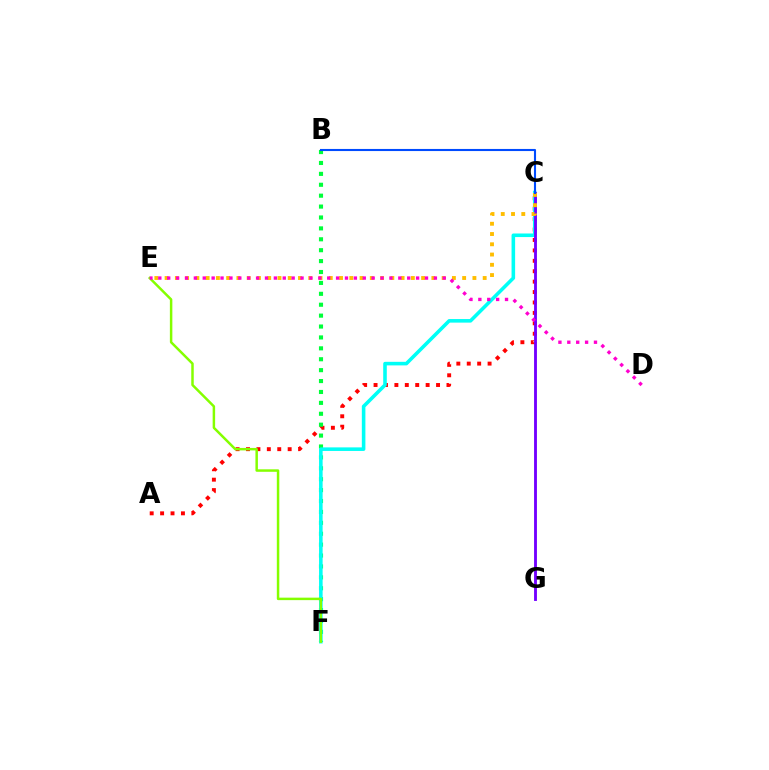{('A', 'C'): [{'color': '#ff0000', 'line_style': 'dotted', 'thickness': 2.83}], ('B', 'F'): [{'color': '#00ff39', 'line_style': 'dotted', 'thickness': 2.96}], ('C', 'F'): [{'color': '#00fff6', 'line_style': 'solid', 'thickness': 2.57}], ('C', 'G'): [{'color': '#7200ff', 'line_style': 'solid', 'thickness': 2.06}], ('C', 'E'): [{'color': '#ffbd00', 'line_style': 'dotted', 'thickness': 2.79}], ('E', 'F'): [{'color': '#84ff00', 'line_style': 'solid', 'thickness': 1.79}], ('B', 'C'): [{'color': '#004bff', 'line_style': 'solid', 'thickness': 1.51}], ('D', 'E'): [{'color': '#ff00cf', 'line_style': 'dotted', 'thickness': 2.42}]}